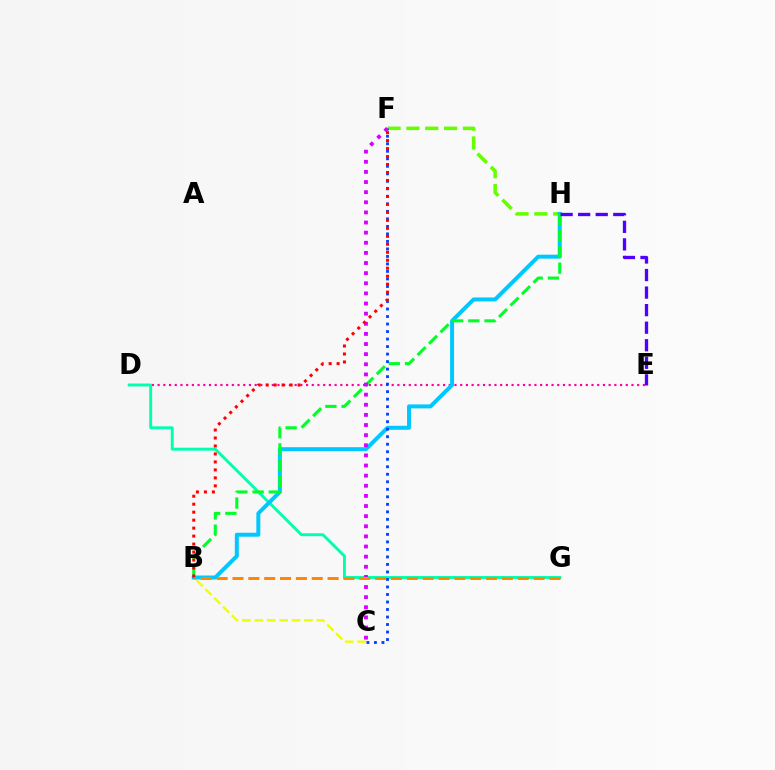{('B', 'C'): [{'color': '#eeff00', 'line_style': 'dashed', 'thickness': 1.69}], ('D', 'E'): [{'color': '#ff00a0', 'line_style': 'dotted', 'thickness': 1.55}], ('F', 'H'): [{'color': '#66ff00', 'line_style': 'dashed', 'thickness': 2.56}], ('D', 'G'): [{'color': '#00ffaf', 'line_style': 'solid', 'thickness': 2.09}], ('B', 'H'): [{'color': '#00c7ff', 'line_style': 'solid', 'thickness': 2.86}, {'color': '#00ff27', 'line_style': 'dashed', 'thickness': 2.2}], ('C', 'F'): [{'color': '#003fff', 'line_style': 'dotted', 'thickness': 2.04}, {'color': '#d600ff', 'line_style': 'dotted', 'thickness': 2.75}], ('E', 'H'): [{'color': '#4f00ff', 'line_style': 'dashed', 'thickness': 2.38}], ('B', 'F'): [{'color': '#ff0000', 'line_style': 'dotted', 'thickness': 2.17}], ('B', 'G'): [{'color': '#ff8800', 'line_style': 'dashed', 'thickness': 2.15}]}